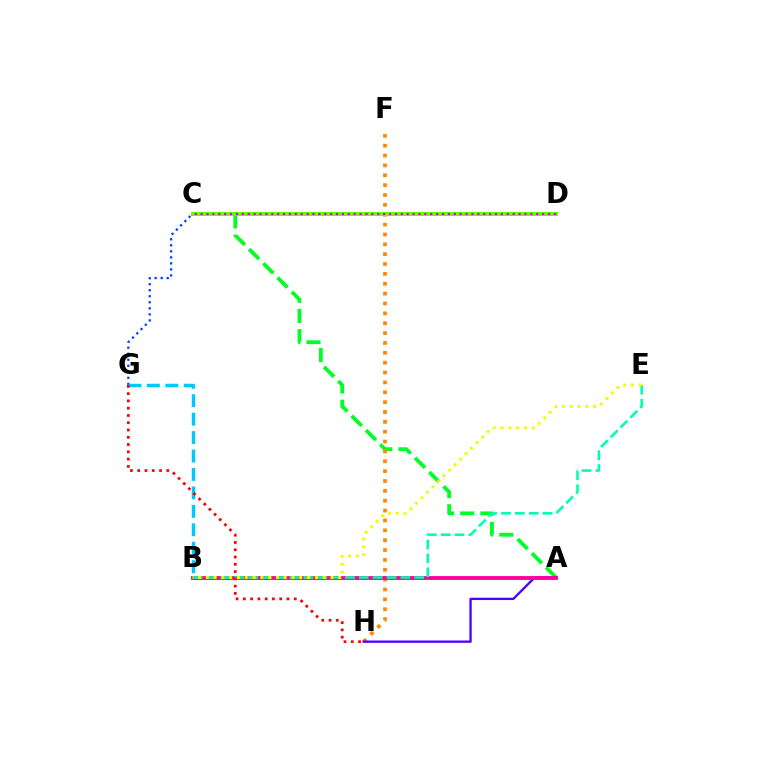{('A', 'C'): [{'color': '#00ff27', 'line_style': 'dashed', 'thickness': 2.74}], ('F', 'H'): [{'color': '#ff8800', 'line_style': 'dotted', 'thickness': 2.68}], ('A', 'H'): [{'color': '#4f00ff', 'line_style': 'solid', 'thickness': 1.68}], ('A', 'B'): [{'color': '#ff00a0', 'line_style': 'solid', 'thickness': 2.78}], ('C', 'G'): [{'color': '#003fff', 'line_style': 'dotted', 'thickness': 1.64}], ('C', 'D'): [{'color': '#66ff00', 'line_style': 'solid', 'thickness': 2.87}, {'color': '#d600ff', 'line_style': 'dotted', 'thickness': 1.6}], ('B', 'E'): [{'color': '#00ffaf', 'line_style': 'dashed', 'thickness': 1.88}, {'color': '#eeff00', 'line_style': 'dotted', 'thickness': 2.12}], ('B', 'G'): [{'color': '#00c7ff', 'line_style': 'dashed', 'thickness': 2.51}], ('G', 'H'): [{'color': '#ff0000', 'line_style': 'dotted', 'thickness': 1.98}]}